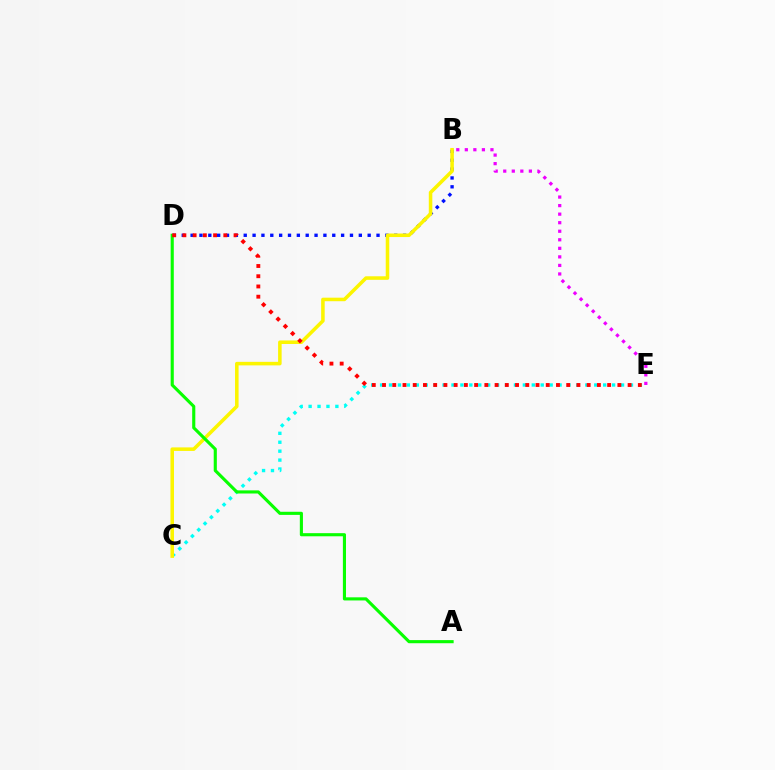{('B', 'E'): [{'color': '#ee00ff', 'line_style': 'dotted', 'thickness': 2.32}], ('C', 'E'): [{'color': '#00fff6', 'line_style': 'dotted', 'thickness': 2.42}], ('B', 'D'): [{'color': '#0010ff', 'line_style': 'dotted', 'thickness': 2.41}], ('B', 'C'): [{'color': '#fcf500', 'line_style': 'solid', 'thickness': 2.55}], ('A', 'D'): [{'color': '#08ff00', 'line_style': 'solid', 'thickness': 2.25}], ('D', 'E'): [{'color': '#ff0000', 'line_style': 'dotted', 'thickness': 2.78}]}